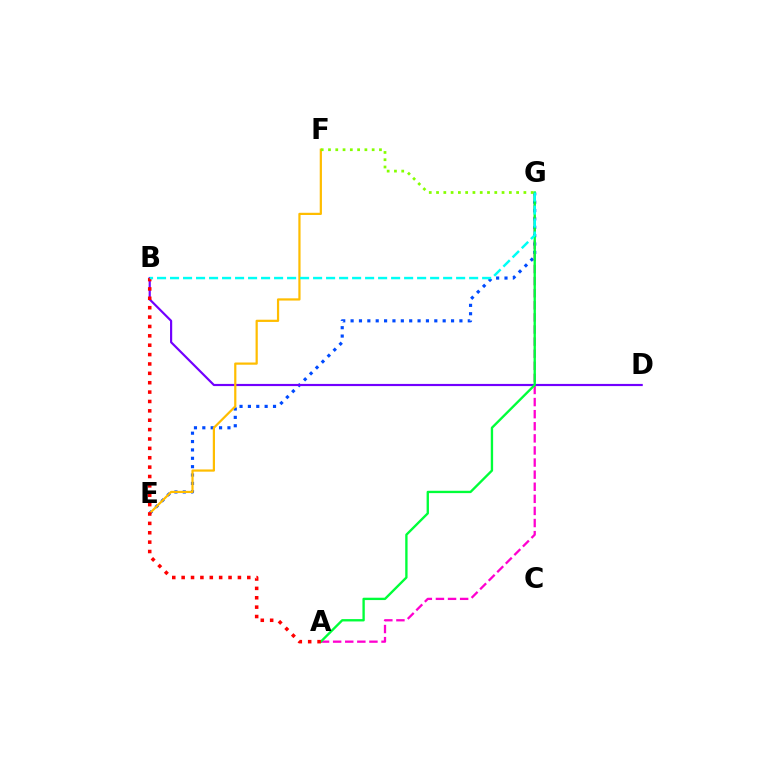{('E', 'G'): [{'color': '#004bff', 'line_style': 'dotted', 'thickness': 2.27}], ('A', 'G'): [{'color': '#ff00cf', 'line_style': 'dashed', 'thickness': 1.64}, {'color': '#00ff39', 'line_style': 'solid', 'thickness': 1.69}], ('B', 'D'): [{'color': '#7200ff', 'line_style': 'solid', 'thickness': 1.56}], ('E', 'F'): [{'color': '#ffbd00', 'line_style': 'solid', 'thickness': 1.6}], ('A', 'B'): [{'color': '#ff0000', 'line_style': 'dotted', 'thickness': 2.55}], ('B', 'G'): [{'color': '#00fff6', 'line_style': 'dashed', 'thickness': 1.77}], ('F', 'G'): [{'color': '#84ff00', 'line_style': 'dotted', 'thickness': 1.98}]}